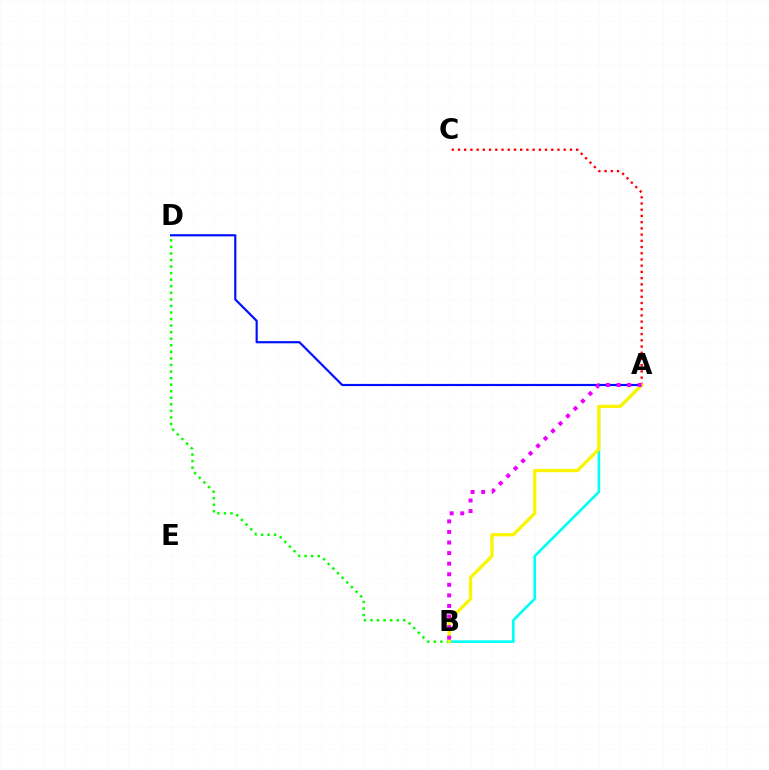{('A', 'D'): [{'color': '#0010ff', 'line_style': 'solid', 'thickness': 1.57}], ('A', 'B'): [{'color': '#00fff6', 'line_style': 'solid', 'thickness': 1.88}, {'color': '#fcf500', 'line_style': 'solid', 'thickness': 2.35}, {'color': '#ee00ff', 'line_style': 'dotted', 'thickness': 2.87}], ('B', 'D'): [{'color': '#08ff00', 'line_style': 'dotted', 'thickness': 1.78}], ('A', 'C'): [{'color': '#ff0000', 'line_style': 'dotted', 'thickness': 1.69}]}